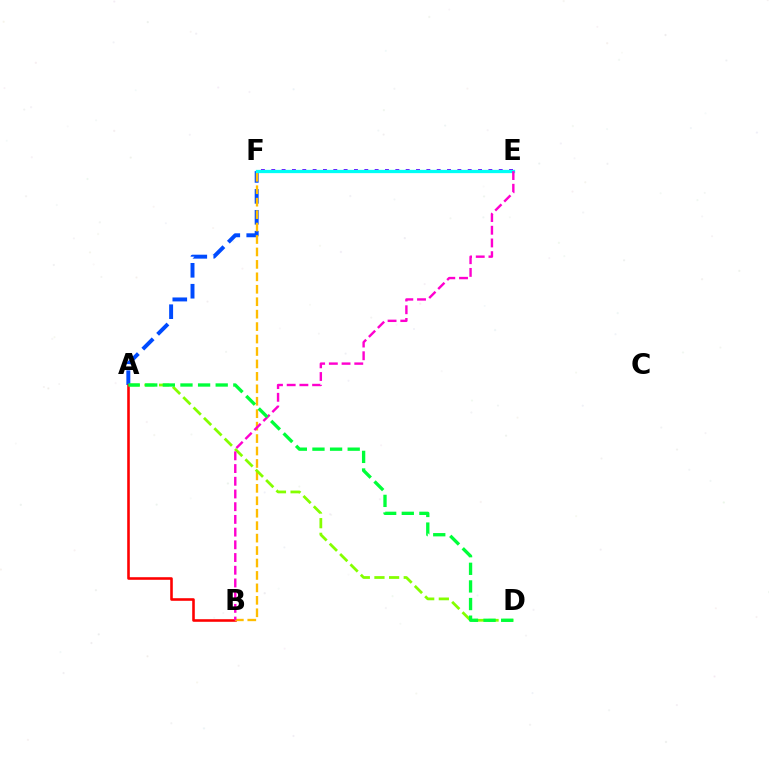{('A', 'F'): [{'color': '#004bff', 'line_style': 'dashed', 'thickness': 2.84}], ('A', 'B'): [{'color': '#ff0000', 'line_style': 'solid', 'thickness': 1.86}], ('B', 'F'): [{'color': '#ffbd00', 'line_style': 'dashed', 'thickness': 1.69}], ('E', 'F'): [{'color': '#7200ff', 'line_style': 'dotted', 'thickness': 2.81}, {'color': '#00fff6', 'line_style': 'solid', 'thickness': 2.35}], ('A', 'D'): [{'color': '#84ff00', 'line_style': 'dashed', 'thickness': 1.99}, {'color': '#00ff39', 'line_style': 'dashed', 'thickness': 2.39}], ('B', 'E'): [{'color': '#ff00cf', 'line_style': 'dashed', 'thickness': 1.73}]}